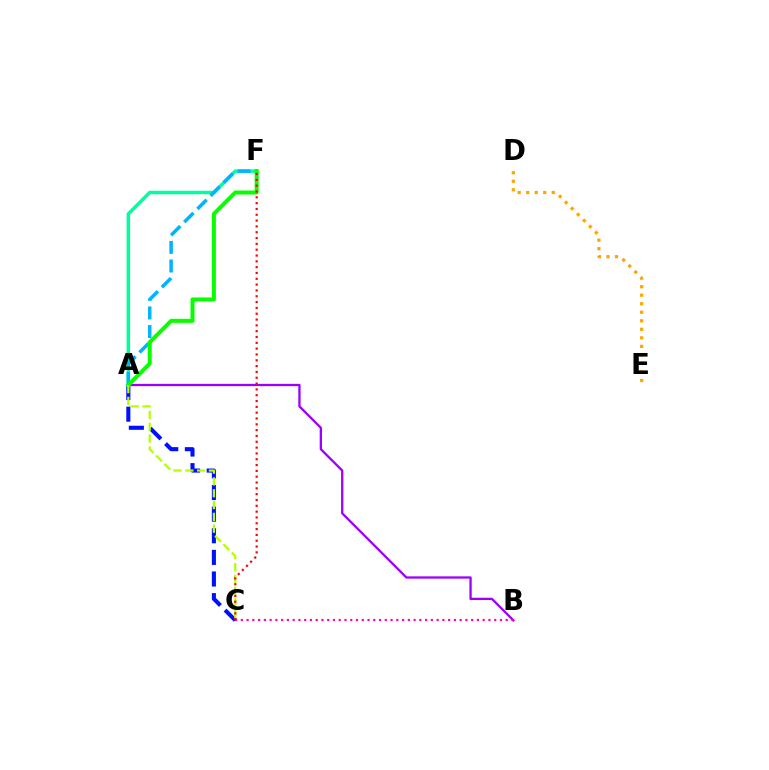{('A', 'C'): [{'color': '#0010ff', 'line_style': 'dashed', 'thickness': 2.94}, {'color': '#b3ff00', 'line_style': 'dashed', 'thickness': 1.6}], ('A', 'F'): [{'color': '#00ff9d', 'line_style': 'solid', 'thickness': 2.51}, {'color': '#00b5ff', 'line_style': 'dashed', 'thickness': 2.53}, {'color': '#08ff00', 'line_style': 'solid', 'thickness': 2.88}], ('A', 'B'): [{'color': '#9b00ff', 'line_style': 'solid', 'thickness': 1.65}], ('B', 'C'): [{'color': '#ff00bd', 'line_style': 'dotted', 'thickness': 1.56}], ('D', 'E'): [{'color': '#ffa500', 'line_style': 'dotted', 'thickness': 2.32}], ('C', 'F'): [{'color': '#ff0000', 'line_style': 'dotted', 'thickness': 1.58}]}